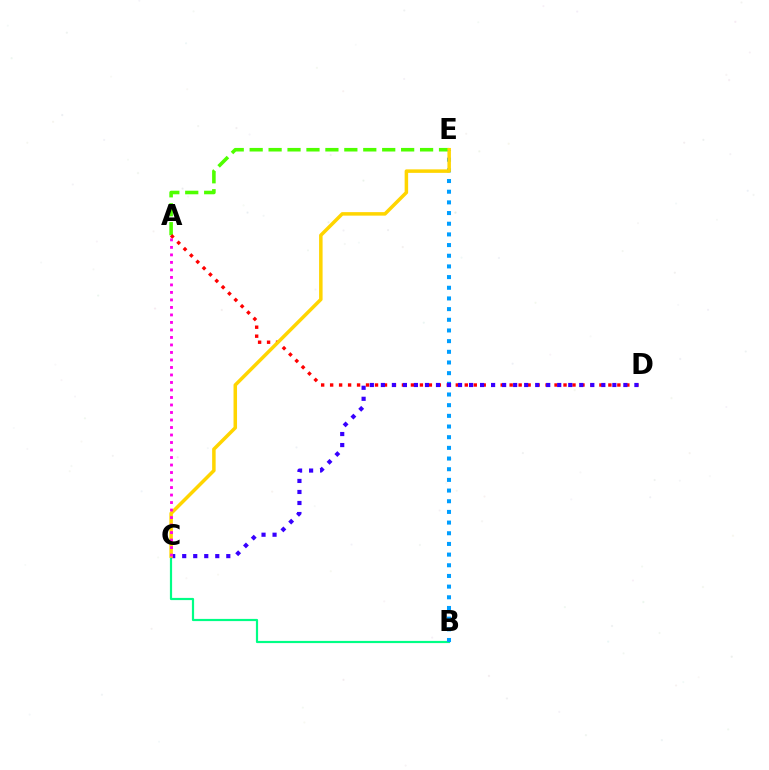{('B', 'C'): [{'color': '#00ff86', 'line_style': 'solid', 'thickness': 1.58}], ('A', 'E'): [{'color': '#4fff00', 'line_style': 'dashed', 'thickness': 2.57}], ('B', 'E'): [{'color': '#009eff', 'line_style': 'dotted', 'thickness': 2.9}], ('A', 'D'): [{'color': '#ff0000', 'line_style': 'dotted', 'thickness': 2.44}], ('C', 'D'): [{'color': '#3700ff', 'line_style': 'dotted', 'thickness': 2.99}], ('C', 'E'): [{'color': '#ffd500', 'line_style': 'solid', 'thickness': 2.52}], ('A', 'C'): [{'color': '#ff00ed', 'line_style': 'dotted', 'thickness': 2.04}]}